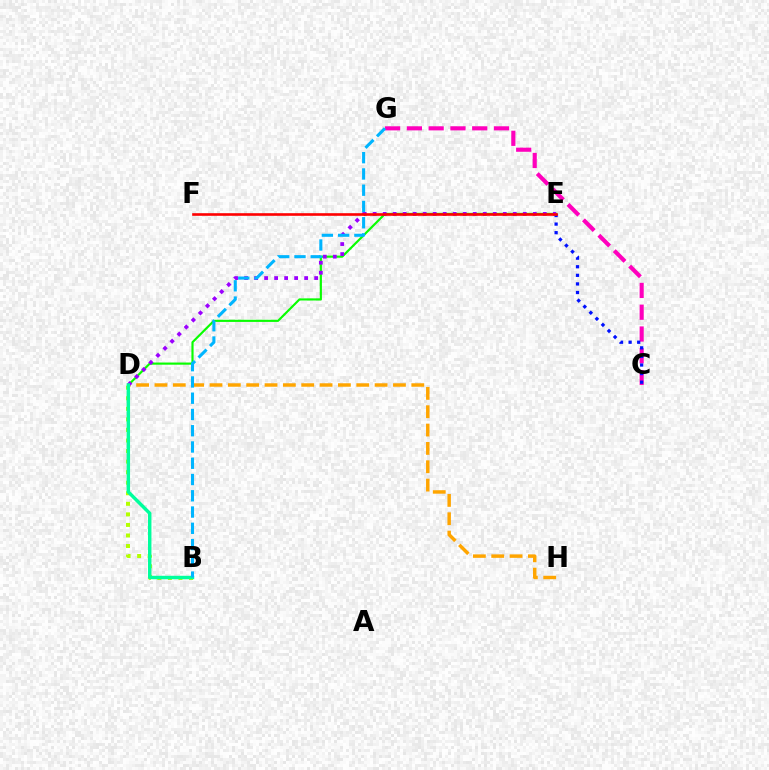{('B', 'D'): [{'color': '#b3ff00', 'line_style': 'dotted', 'thickness': 2.87}, {'color': '#00ff9d', 'line_style': 'solid', 'thickness': 2.47}], ('D', 'E'): [{'color': '#08ff00', 'line_style': 'solid', 'thickness': 1.56}, {'color': '#9b00ff', 'line_style': 'dotted', 'thickness': 2.72}], ('C', 'G'): [{'color': '#ff00bd', 'line_style': 'dashed', 'thickness': 2.96}], ('D', 'H'): [{'color': '#ffa500', 'line_style': 'dashed', 'thickness': 2.49}], ('C', 'E'): [{'color': '#0010ff', 'line_style': 'dotted', 'thickness': 2.33}], ('B', 'G'): [{'color': '#00b5ff', 'line_style': 'dashed', 'thickness': 2.21}], ('E', 'F'): [{'color': '#ff0000', 'line_style': 'solid', 'thickness': 1.88}]}